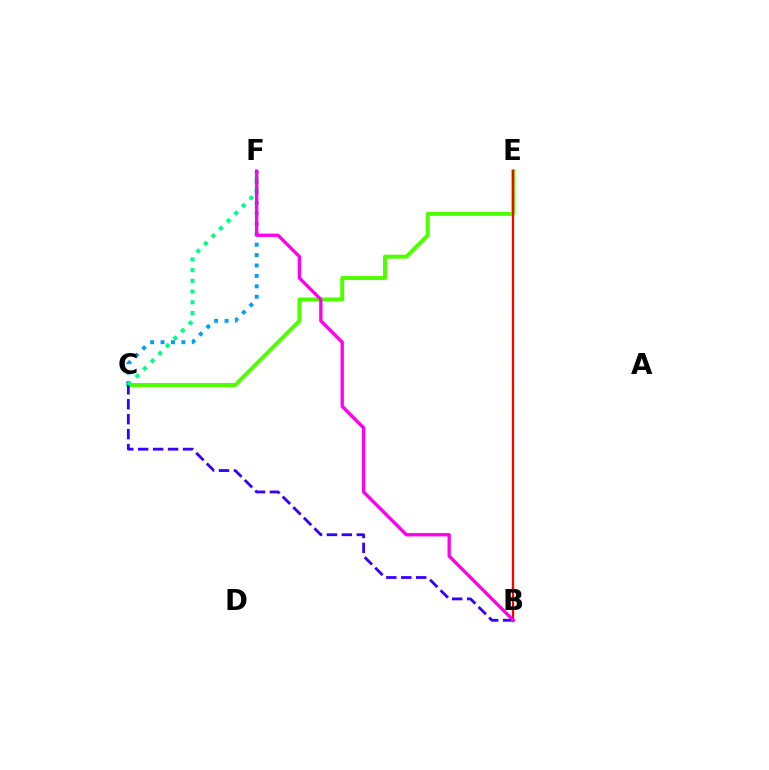{('C', 'E'): [{'color': '#4fff00', 'line_style': 'solid', 'thickness': 2.87}], ('C', 'F'): [{'color': '#009eff', 'line_style': 'dotted', 'thickness': 2.83}, {'color': '#00ff86', 'line_style': 'dotted', 'thickness': 2.91}], ('B', 'E'): [{'color': '#ffd500', 'line_style': 'dashed', 'thickness': 1.6}, {'color': '#ff0000', 'line_style': 'solid', 'thickness': 1.6}], ('B', 'C'): [{'color': '#3700ff', 'line_style': 'dashed', 'thickness': 2.03}], ('B', 'F'): [{'color': '#ff00ed', 'line_style': 'solid', 'thickness': 2.39}]}